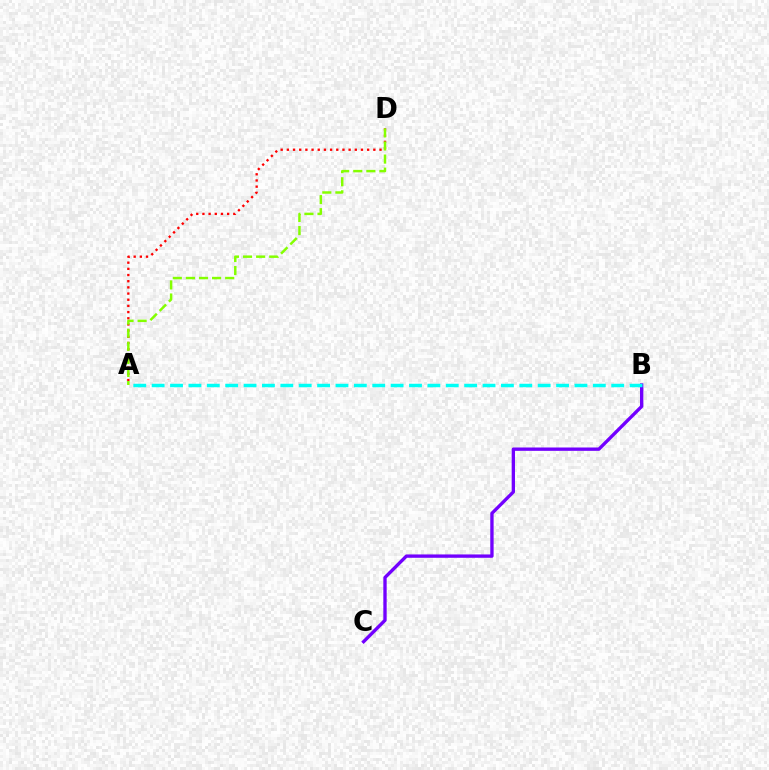{('A', 'D'): [{'color': '#ff0000', 'line_style': 'dotted', 'thickness': 1.68}, {'color': '#84ff00', 'line_style': 'dashed', 'thickness': 1.78}], ('B', 'C'): [{'color': '#7200ff', 'line_style': 'solid', 'thickness': 2.41}], ('A', 'B'): [{'color': '#00fff6', 'line_style': 'dashed', 'thickness': 2.5}]}